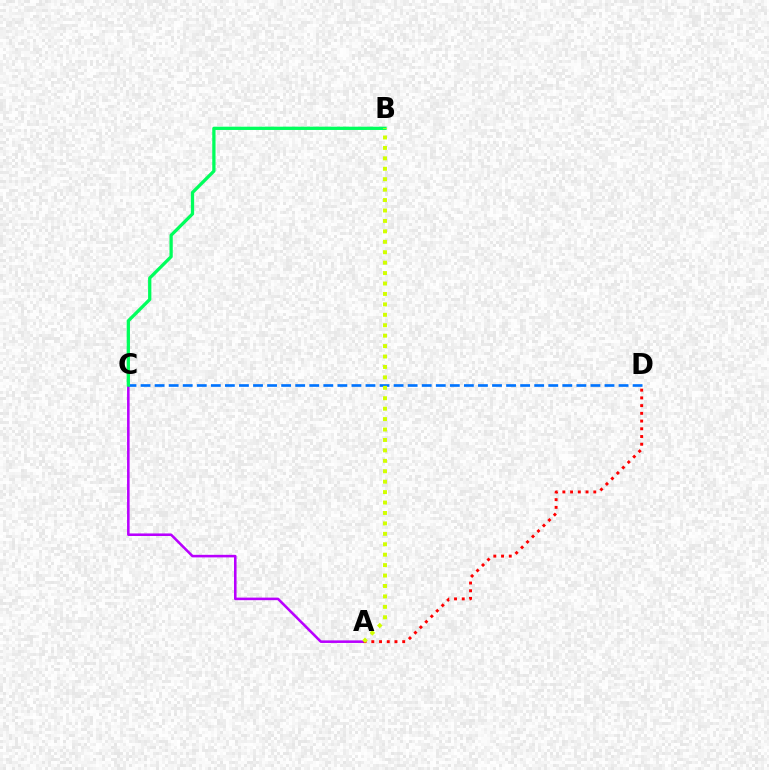{('A', 'C'): [{'color': '#b900ff', 'line_style': 'solid', 'thickness': 1.85}], ('A', 'D'): [{'color': '#ff0000', 'line_style': 'dotted', 'thickness': 2.1}], ('C', 'D'): [{'color': '#0074ff', 'line_style': 'dashed', 'thickness': 1.91}], ('B', 'C'): [{'color': '#00ff5c', 'line_style': 'solid', 'thickness': 2.36}], ('A', 'B'): [{'color': '#d1ff00', 'line_style': 'dotted', 'thickness': 2.83}]}